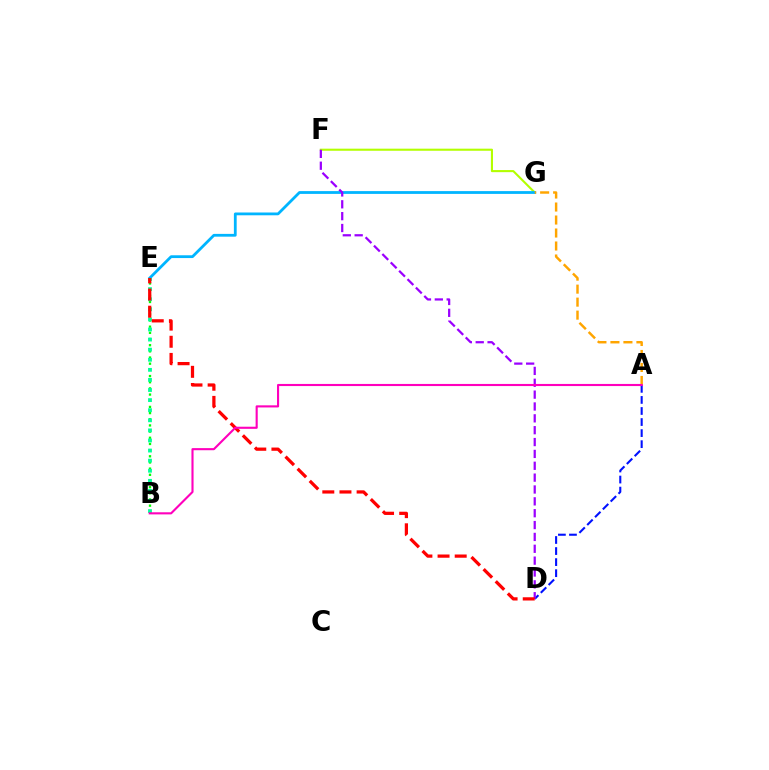{('A', 'D'): [{'color': '#0010ff', 'line_style': 'dashed', 'thickness': 1.5}], ('F', 'G'): [{'color': '#b3ff00', 'line_style': 'solid', 'thickness': 1.51}], ('E', 'G'): [{'color': '#00b5ff', 'line_style': 'solid', 'thickness': 2.01}], ('D', 'F'): [{'color': '#9b00ff', 'line_style': 'dashed', 'thickness': 1.61}], ('A', 'G'): [{'color': '#ffa500', 'line_style': 'dashed', 'thickness': 1.77}], ('B', 'E'): [{'color': '#08ff00', 'line_style': 'dotted', 'thickness': 1.68}, {'color': '#00ff9d', 'line_style': 'dotted', 'thickness': 2.74}], ('D', 'E'): [{'color': '#ff0000', 'line_style': 'dashed', 'thickness': 2.33}], ('A', 'B'): [{'color': '#ff00bd', 'line_style': 'solid', 'thickness': 1.52}]}